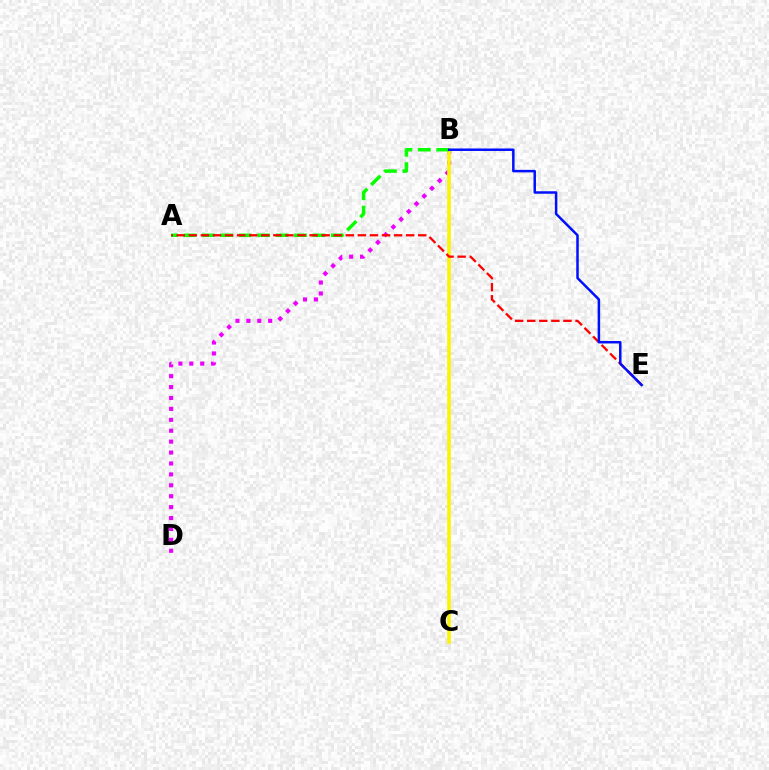{('B', 'D'): [{'color': '#ee00ff', 'line_style': 'dotted', 'thickness': 2.97}], ('B', 'C'): [{'color': '#00fff6', 'line_style': 'dashed', 'thickness': 1.51}, {'color': '#fcf500', 'line_style': 'solid', 'thickness': 2.6}], ('A', 'B'): [{'color': '#08ff00', 'line_style': 'dashed', 'thickness': 2.5}], ('A', 'E'): [{'color': '#ff0000', 'line_style': 'dashed', 'thickness': 1.64}], ('B', 'E'): [{'color': '#0010ff', 'line_style': 'solid', 'thickness': 1.8}]}